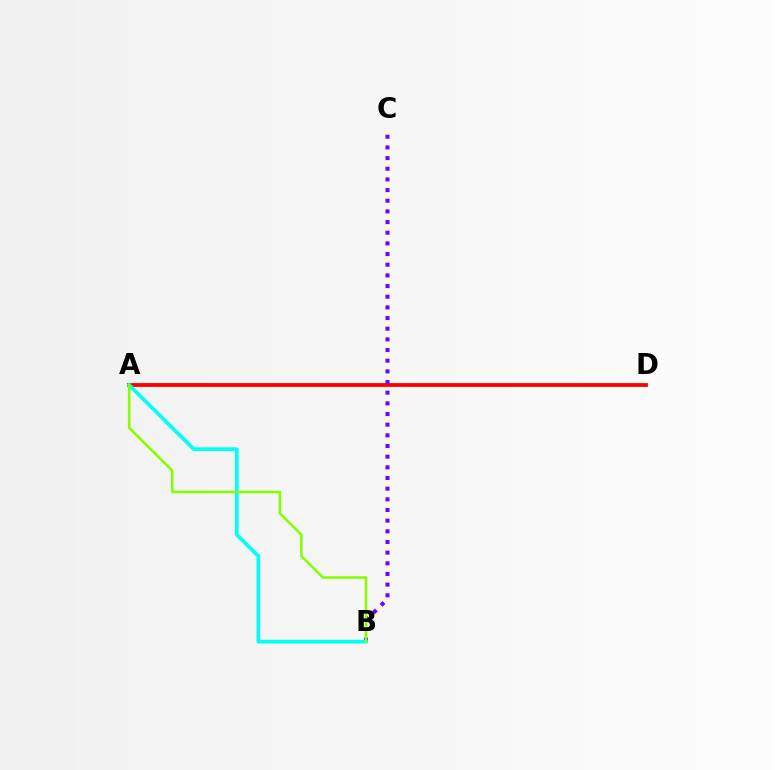{('A', 'D'): [{'color': '#ff0000', 'line_style': 'solid', 'thickness': 2.73}], ('B', 'C'): [{'color': '#7200ff', 'line_style': 'dotted', 'thickness': 2.9}], ('A', 'B'): [{'color': '#00fff6', 'line_style': 'solid', 'thickness': 2.66}, {'color': '#84ff00', 'line_style': 'solid', 'thickness': 1.85}]}